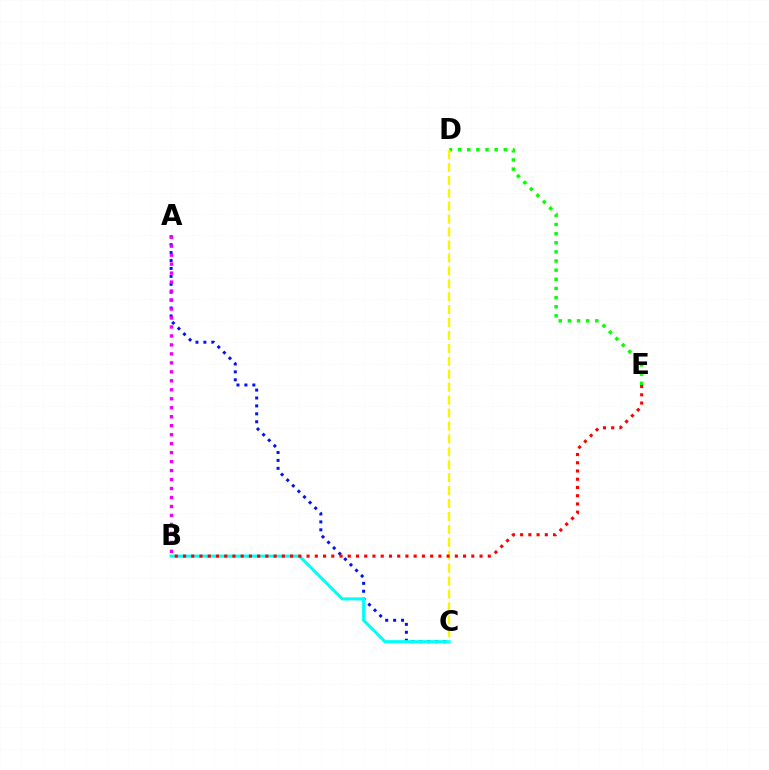{('A', 'C'): [{'color': '#0010ff', 'line_style': 'dotted', 'thickness': 2.15}], ('B', 'C'): [{'color': '#00fff6', 'line_style': 'solid', 'thickness': 2.2}], ('D', 'E'): [{'color': '#08ff00', 'line_style': 'dotted', 'thickness': 2.48}], ('C', 'D'): [{'color': '#fcf500', 'line_style': 'dashed', 'thickness': 1.76}], ('A', 'B'): [{'color': '#ee00ff', 'line_style': 'dotted', 'thickness': 2.44}], ('B', 'E'): [{'color': '#ff0000', 'line_style': 'dotted', 'thickness': 2.24}]}